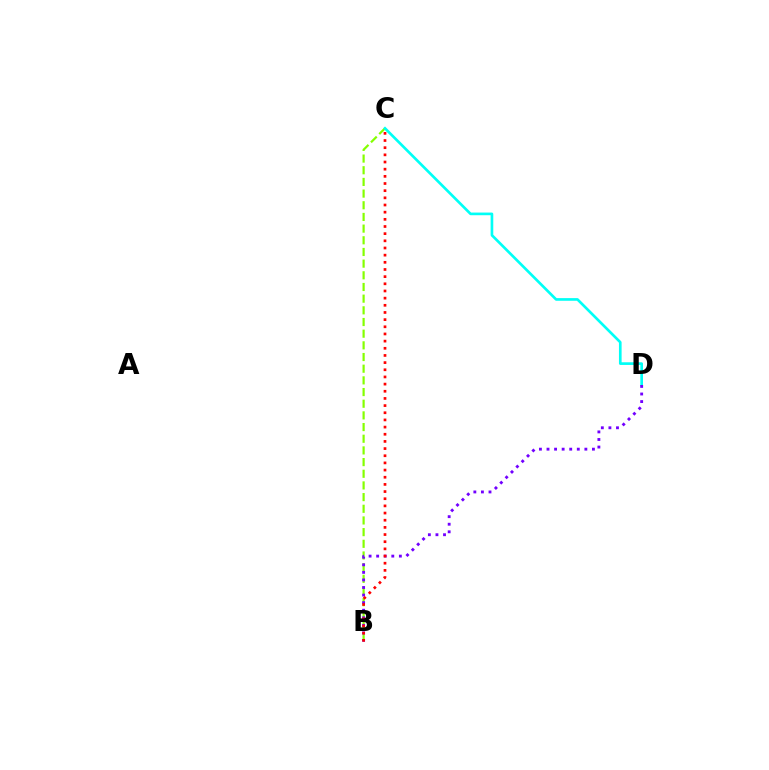{('B', 'C'): [{'color': '#84ff00', 'line_style': 'dashed', 'thickness': 1.59}, {'color': '#ff0000', 'line_style': 'dotted', 'thickness': 1.95}], ('C', 'D'): [{'color': '#00fff6', 'line_style': 'solid', 'thickness': 1.92}], ('B', 'D'): [{'color': '#7200ff', 'line_style': 'dotted', 'thickness': 2.06}]}